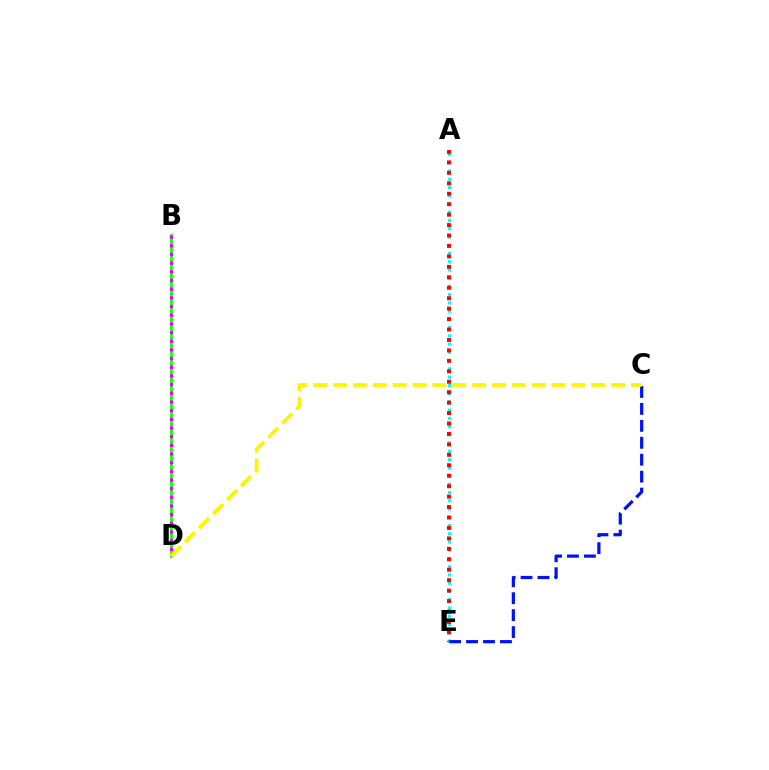{('A', 'E'): [{'color': '#00fff6', 'line_style': 'dotted', 'thickness': 2.24}, {'color': '#ff0000', 'line_style': 'dotted', 'thickness': 2.84}], ('C', 'E'): [{'color': '#0010ff', 'line_style': 'dashed', 'thickness': 2.3}], ('B', 'D'): [{'color': '#08ff00', 'line_style': 'solid', 'thickness': 1.93}, {'color': '#ee00ff', 'line_style': 'dotted', 'thickness': 2.36}], ('C', 'D'): [{'color': '#fcf500', 'line_style': 'dashed', 'thickness': 2.7}]}